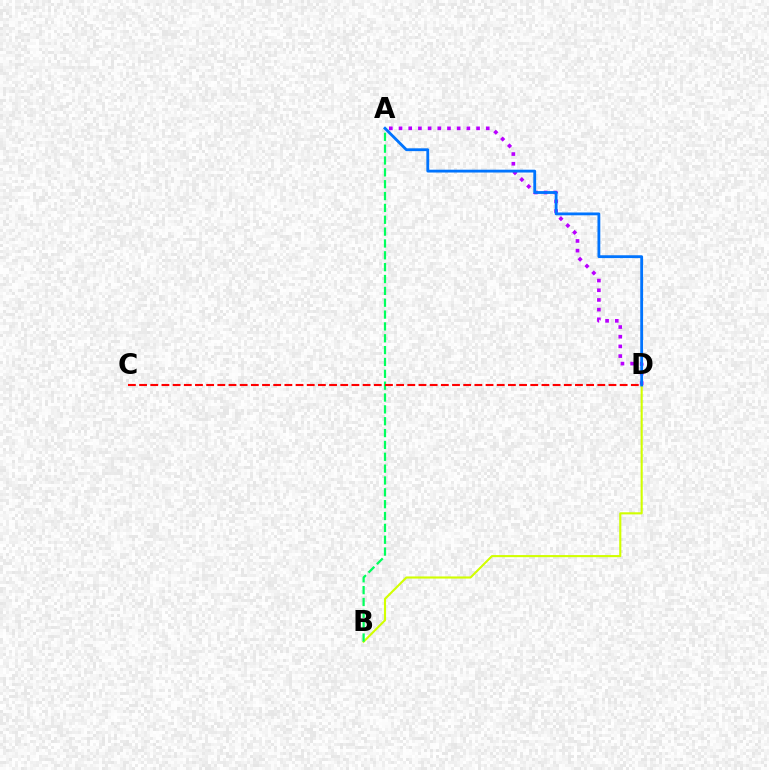{('A', 'D'): [{'color': '#b900ff', 'line_style': 'dotted', 'thickness': 2.63}, {'color': '#0074ff', 'line_style': 'solid', 'thickness': 2.03}], ('B', 'D'): [{'color': '#d1ff00', 'line_style': 'solid', 'thickness': 1.52}], ('A', 'B'): [{'color': '#00ff5c', 'line_style': 'dashed', 'thickness': 1.61}], ('C', 'D'): [{'color': '#ff0000', 'line_style': 'dashed', 'thickness': 1.52}]}